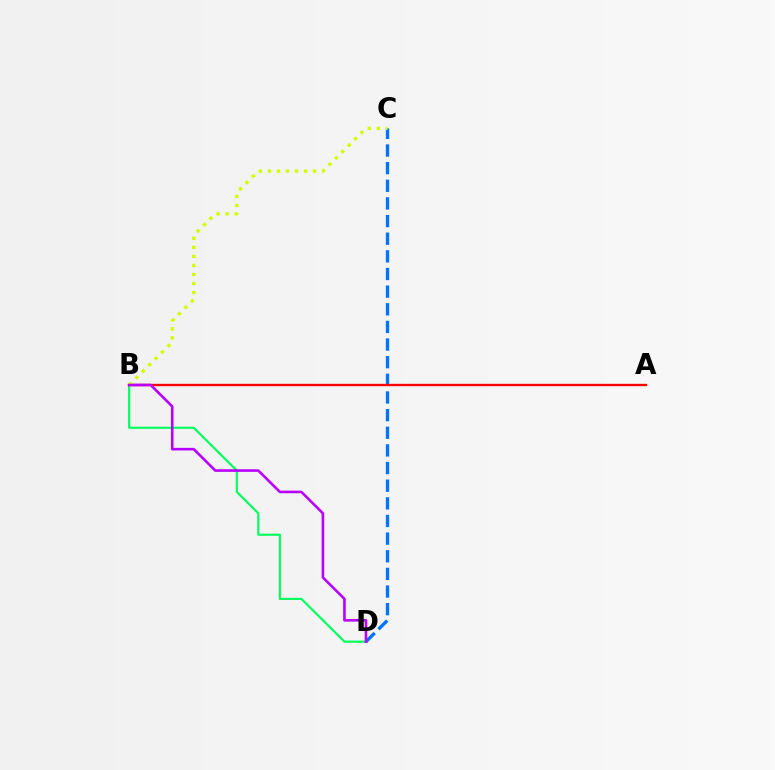{('C', 'D'): [{'color': '#0074ff', 'line_style': 'dashed', 'thickness': 2.4}], ('B', 'D'): [{'color': '#00ff5c', 'line_style': 'solid', 'thickness': 1.55}, {'color': '#b900ff', 'line_style': 'solid', 'thickness': 1.88}], ('A', 'B'): [{'color': '#ff0000', 'line_style': 'solid', 'thickness': 1.69}], ('B', 'C'): [{'color': '#d1ff00', 'line_style': 'dotted', 'thickness': 2.46}]}